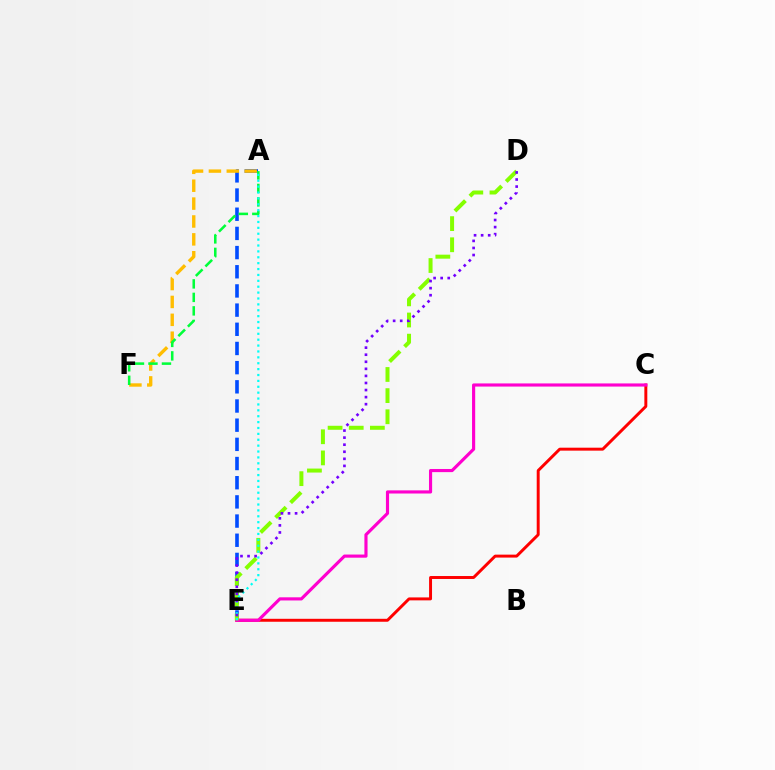{('A', 'E'): [{'color': '#004bff', 'line_style': 'dashed', 'thickness': 2.61}, {'color': '#00fff6', 'line_style': 'dotted', 'thickness': 1.6}], ('C', 'E'): [{'color': '#ff0000', 'line_style': 'solid', 'thickness': 2.12}, {'color': '#ff00cf', 'line_style': 'solid', 'thickness': 2.26}], ('A', 'F'): [{'color': '#ffbd00', 'line_style': 'dashed', 'thickness': 2.43}, {'color': '#00ff39', 'line_style': 'dashed', 'thickness': 1.83}], ('D', 'E'): [{'color': '#84ff00', 'line_style': 'dashed', 'thickness': 2.87}, {'color': '#7200ff', 'line_style': 'dotted', 'thickness': 1.92}]}